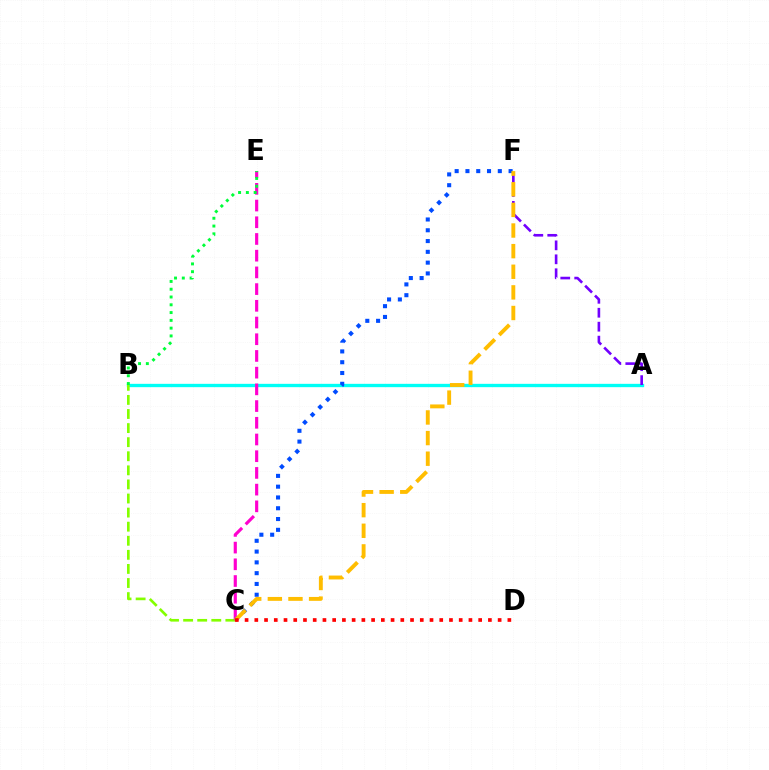{('A', 'B'): [{'color': '#00fff6', 'line_style': 'solid', 'thickness': 2.4}], ('B', 'C'): [{'color': '#84ff00', 'line_style': 'dashed', 'thickness': 1.91}], ('A', 'F'): [{'color': '#7200ff', 'line_style': 'dashed', 'thickness': 1.89}], ('C', 'E'): [{'color': '#ff00cf', 'line_style': 'dashed', 'thickness': 2.27}], ('C', 'F'): [{'color': '#004bff', 'line_style': 'dotted', 'thickness': 2.93}, {'color': '#ffbd00', 'line_style': 'dashed', 'thickness': 2.8}], ('B', 'E'): [{'color': '#00ff39', 'line_style': 'dotted', 'thickness': 2.12}], ('C', 'D'): [{'color': '#ff0000', 'line_style': 'dotted', 'thickness': 2.64}]}